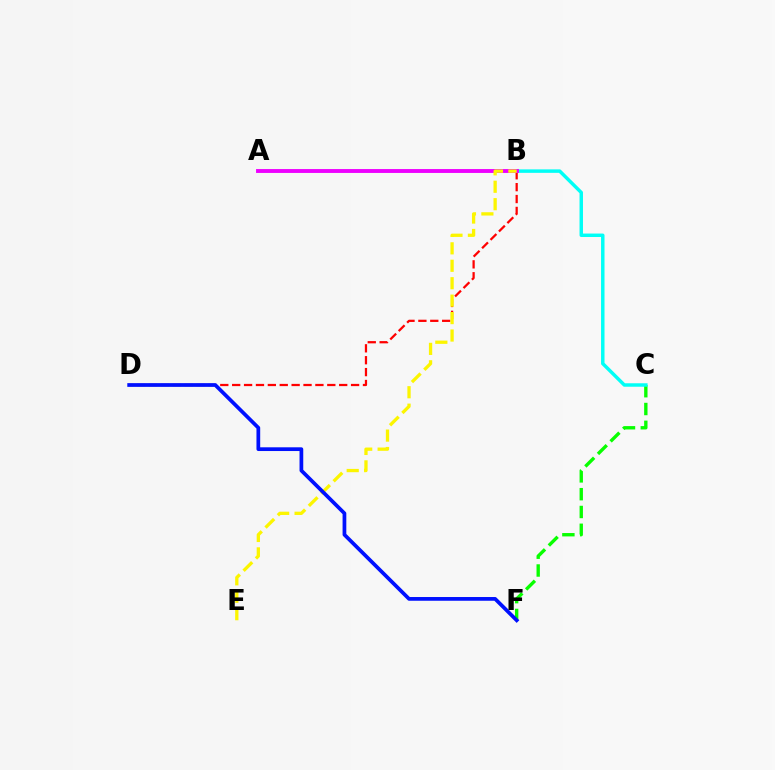{('B', 'D'): [{'color': '#ff0000', 'line_style': 'dashed', 'thickness': 1.62}], ('C', 'F'): [{'color': '#08ff00', 'line_style': 'dashed', 'thickness': 2.42}], ('B', 'C'): [{'color': '#00fff6', 'line_style': 'solid', 'thickness': 2.49}], ('A', 'B'): [{'color': '#ee00ff', 'line_style': 'solid', 'thickness': 2.8}], ('B', 'E'): [{'color': '#fcf500', 'line_style': 'dashed', 'thickness': 2.37}], ('D', 'F'): [{'color': '#0010ff', 'line_style': 'solid', 'thickness': 2.69}]}